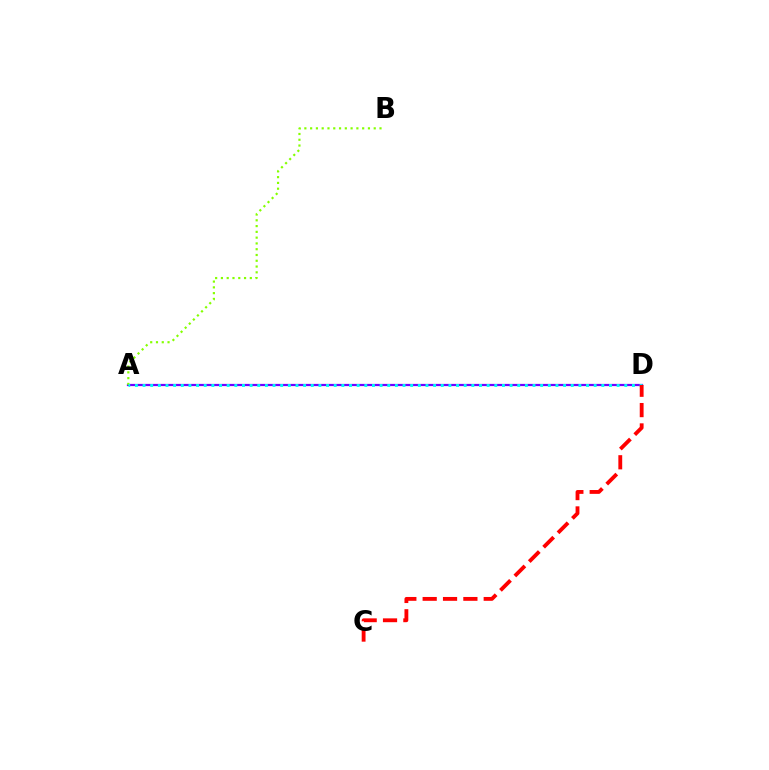{('A', 'D'): [{'color': '#7200ff', 'line_style': 'solid', 'thickness': 1.6}, {'color': '#00fff6', 'line_style': 'dotted', 'thickness': 2.08}], ('A', 'B'): [{'color': '#84ff00', 'line_style': 'dotted', 'thickness': 1.57}], ('C', 'D'): [{'color': '#ff0000', 'line_style': 'dashed', 'thickness': 2.76}]}